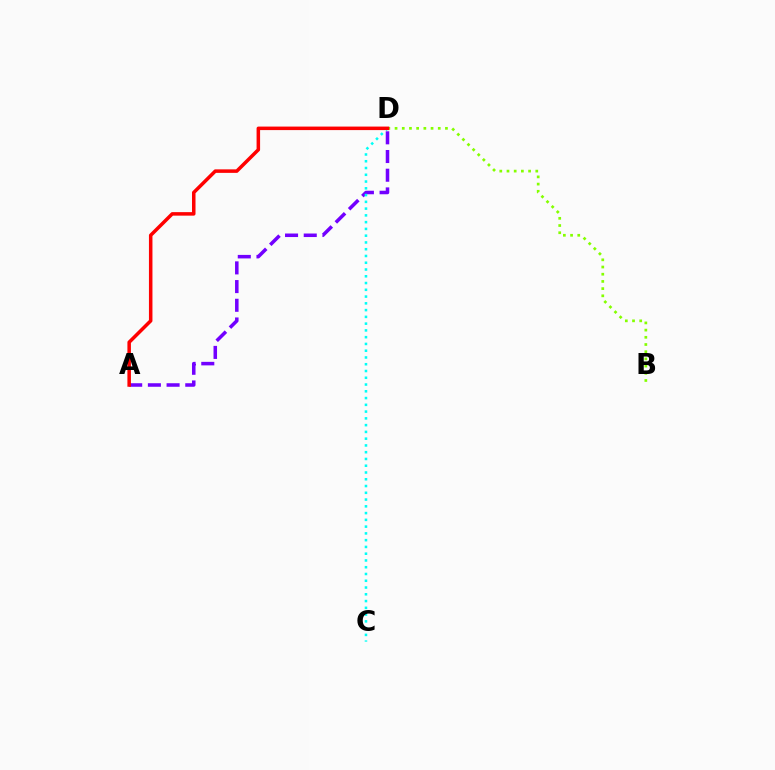{('B', 'D'): [{'color': '#84ff00', 'line_style': 'dotted', 'thickness': 1.96}], ('A', 'D'): [{'color': '#7200ff', 'line_style': 'dashed', 'thickness': 2.54}, {'color': '#ff0000', 'line_style': 'solid', 'thickness': 2.53}], ('C', 'D'): [{'color': '#00fff6', 'line_style': 'dotted', 'thickness': 1.84}]}